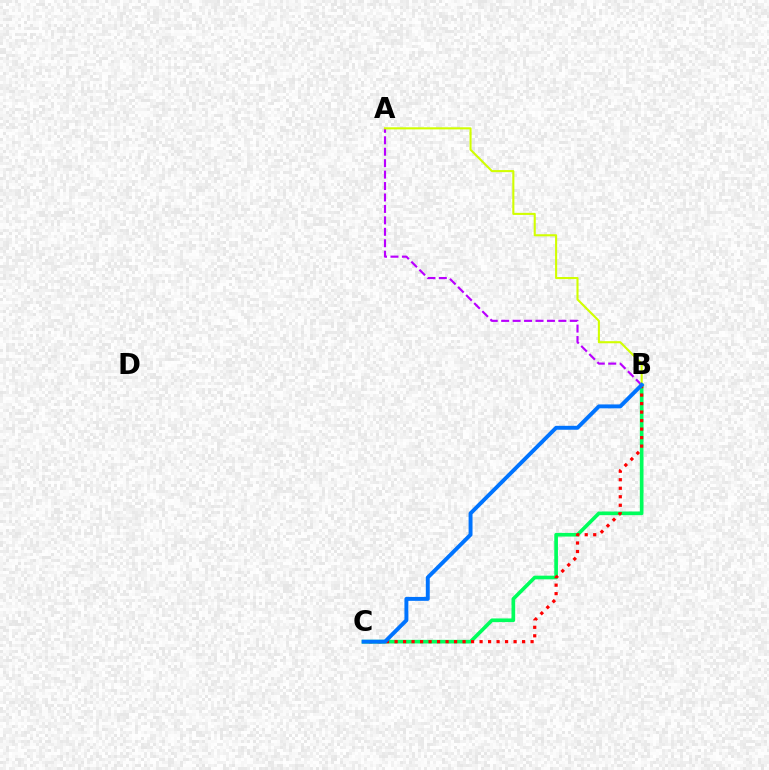{('B', 'C'): [{'color': '#00ff5c', 'line_style': 'solid', 'thickness': 2.64}, {'color': '#ff0000', 'line_style': 'dotted', 'thickness': 2.31}, {'color': '#0074ff', 'line_style': 'solid', 'thickness': 2.83}], ('A', 'B'): [{'color': '#b900ff', 'line_style': 'dashed', 'thickness': 1.55}, {'color': '#d1ff00', 'line_style': 'solid', 'thickness': 1.51}]}